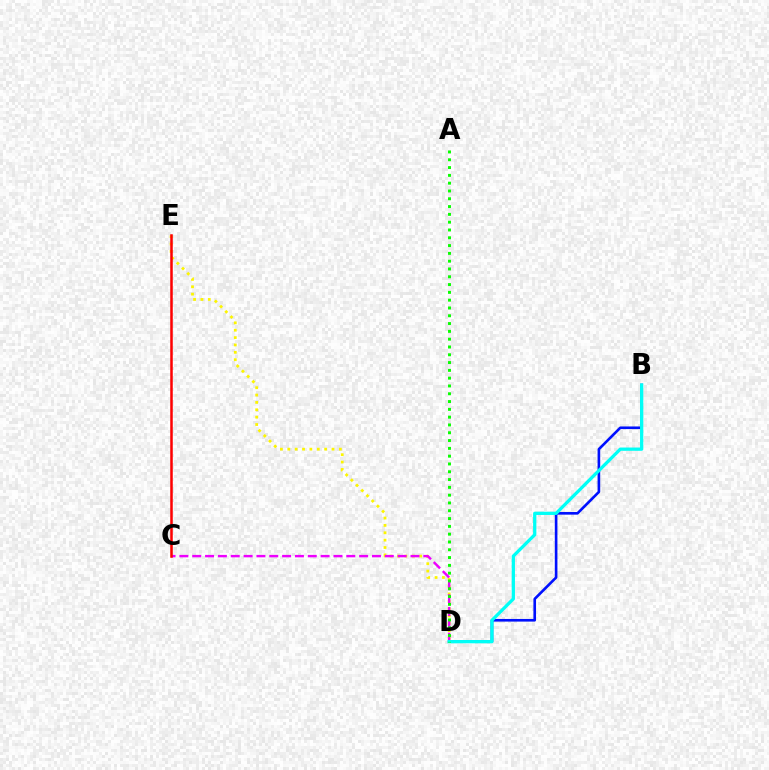{('D', 'E'): [{'color': '#fcf500', 'line_style': 'dotted', 'thickness': 2.0}], ('C', 'D'): [{'color': '#ee00ff', 'line_style': 'dashed', 'thickness': 1.74}], ('C', 'E'): [{'color': '#ff0000', 'line_style': 'solid', 'thickness': 1.82}], ('B', 'D'): [{'color': '#0010ff', 'line_style': 'solid', 'thickness': 1.89}, {'color': '#00fff6', 'line_style': 'solid', 'thickness': 2.35}], ('A', 'D'): [{'color': '#08ff00', 'line_style': 'dotted', 'thickness': 2.12}]}